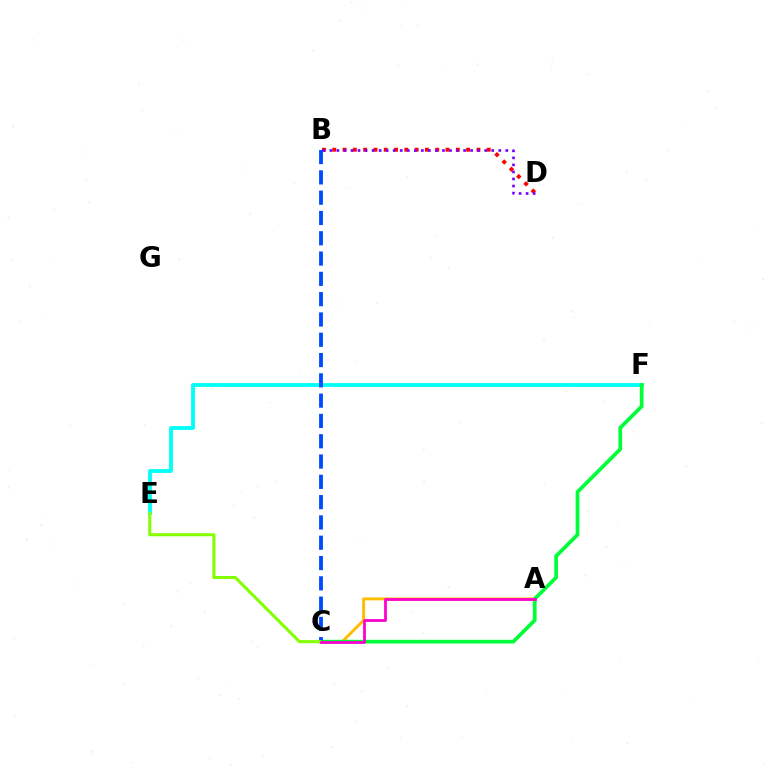{('B', 'D'): [{'color': '#ff0000', 'line_style': 'dotted', 'thickness': 2.8}, {'color': '#7200ff', 'line_style': 'dotted', 'thickness': 1.91}], ('E', 'F'): [{'color': '#00fff6', 'line_style': 'solid', 'thickness': 2.75}], ('A', 'C'): [{'color': '#ffbd00', 'line_style': 'solid', 'thickness': 2.1}, {'color': '#ff00cf', 'line_style': 'solid', 'thickness': 2.01}], ('C', 'F'): [{'color': '#00ff39', 'line_style': 'solid', 'thickness': 2.68}], ('B', 'C'): [{'color': '#004bff', 'line_style': 'dashed', 'thickness': 2.76}], ('C', 'E'): [{'color': '#84ff00', 'line_style': 'solid', 'thickness': 2.2}]}